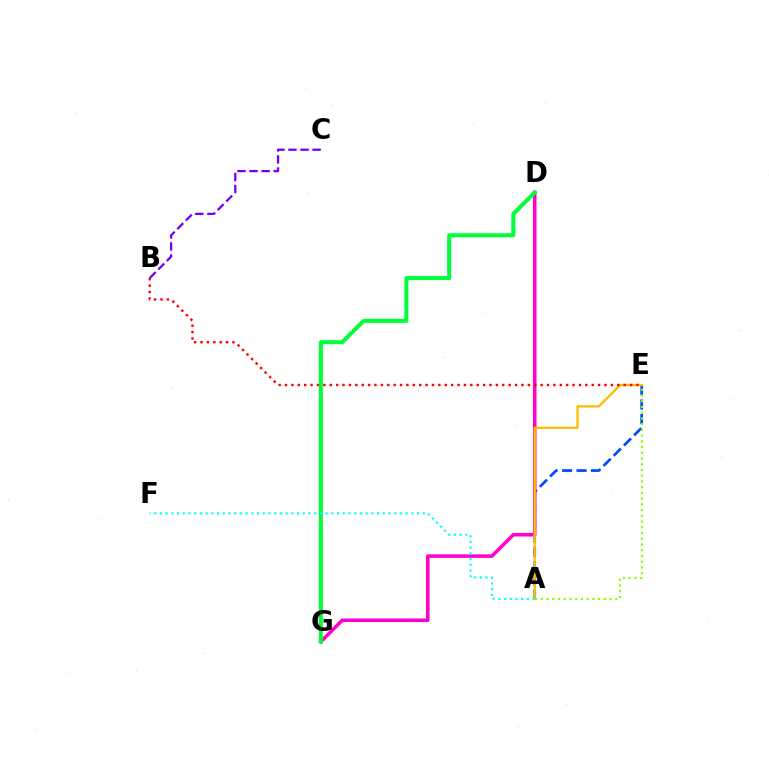{('A', 'E'): [{'color': '#004bff', 'line_style': 'dashed', 'thickness': 1.96}, {'color': '#ffbd00', 'line_style': 'solid', 'thickness': 1.68}, {'color': '#84ff00', 'line_style': 'dotted', 'thickness': 1.56}], ('D', 'G'): [{'color': '#ff00cf', 'line_style': 'solid', 'thickness': 2.54}, {'color': '#00ff39', 'line_style': 'solid', 'thickness': 2.9}], ('B', 'E'): [{'color': '#ff0000', 'line_style': 'dotted', 'thickness': 1.74}], ('B', 'C'): [{'color': '#7200ff', 'line_style': 'dashed', 'thickness': 1.64}], ('A', 'F'): [{'color': '#00fff6', 'line_style': 'dotted', 'thickness': 1.55}]}